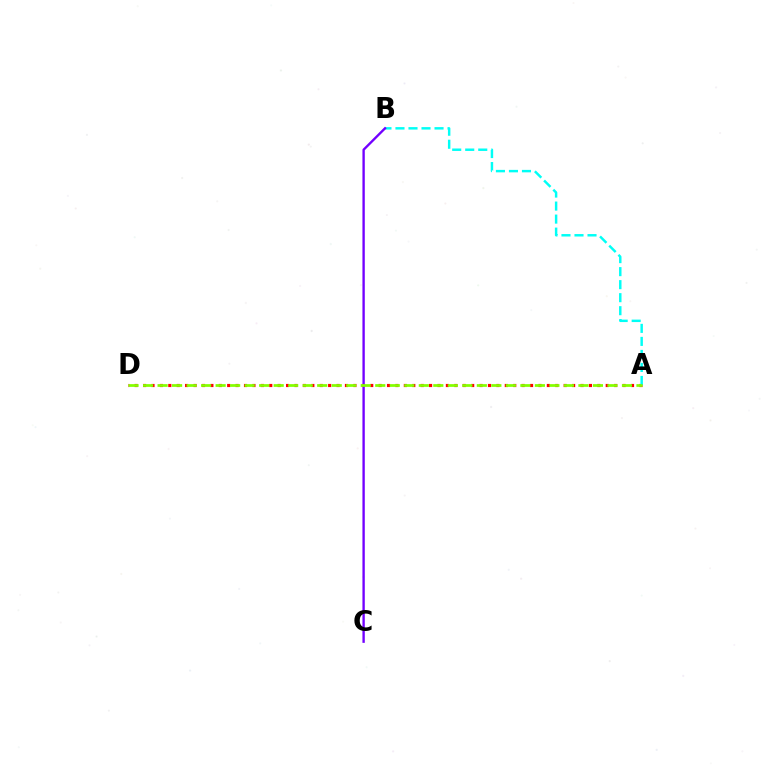{('A', 'D'): [{'color': '#ff0000', 'line_style': 'dotted', 'thickness': 2.29}, {'color': '#84ff00', 'line_style': 'dashed', 'thickness': 1.97}], ('A', 'B'): [{'color': '#00fff6', 'line_style': 'dashed', 'thickness': 1.77}], ('B', 'C'): [{'color': '#7200ff', 'line_style': 'solid', 'thickness': 1.7}]}